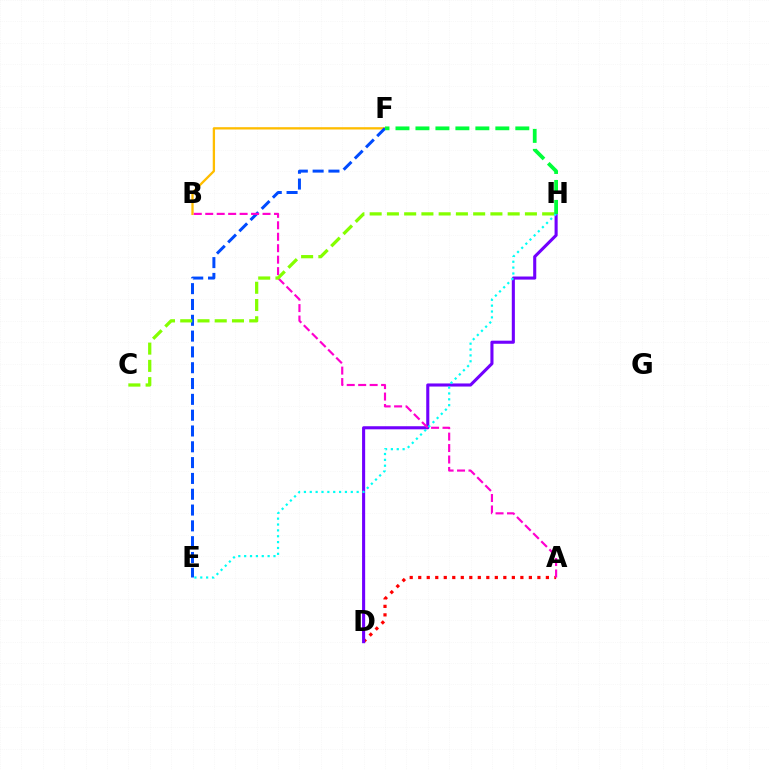{('A', 'D'): [{'color': '#ff0000', 'line_style': 'dotted', 'thickness': 2.31}], ('B', 'F'): [{'color': '#ffbd00', 'line_style': 'solid', 'thickness': 1.66}], ('E', 'F'): [{'color': '#004bff', 'line_style': 'dashed', 'thickness': 2.15}], ('D', 'H'): [{'color': '#7200ff', 'line_style': 'solid', 'thickness': 2.22}], ('A', 'B'): [{'color': '#ff00cf', 'line_style': 'dashed', 'thickness': 1.56}], ('C', 'H'): [{'color': '#84ff00', 'line_style': 'dashed', 'thickness': 2.34}], ('E', 'H'): [{'color': '#00fff6', 'line_style': 'dotted', 'thickness': 1.59}], ('F', 'H'): [{'color': '#00ff39', 'line_style': 'dashed', 'thickness': 2.71}]}